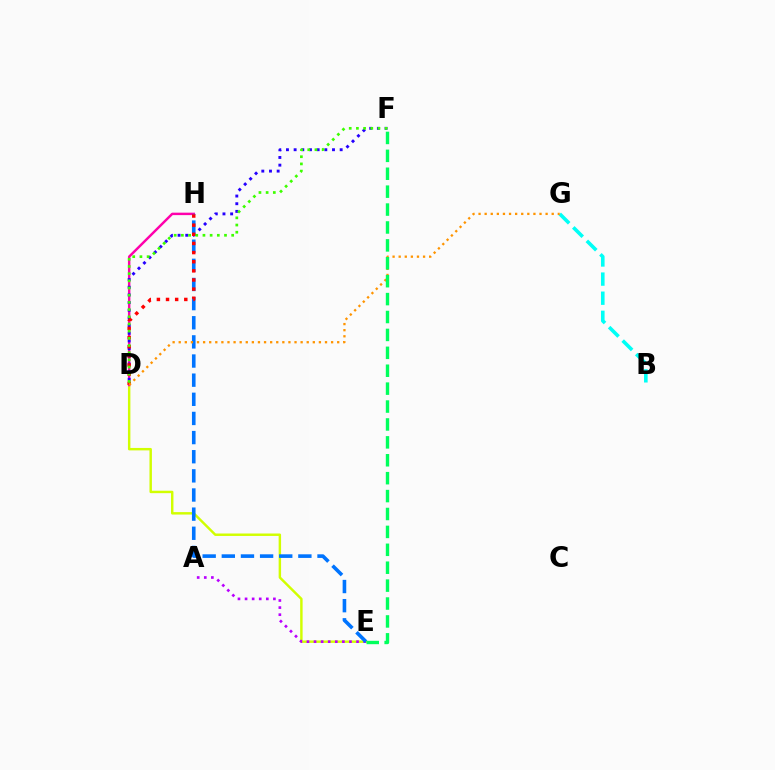{('D', 'E'): [{'color': '#d1ff00', 'line_style': 'solid', 'thickness': 1.76}], ('D', 'H'): [{'color': '#ff00ac', 'line_style': 'solid', 'thickness': 1.76}, {'color': '#ff0000', 'line_style': 'dotted', 'thickness': 2.48}], ('A', 'E'): [{'color': '#b900ff', 'line_style': 'dotted', 'thickness': 1.92}], ('D', 'F'): [{'color': '#2500ff', 'line_style': 'dotted', 'thickness': 2.08}, {'color': '#3dff00', 'line_style': 'dotted', 'thickness': 1.95}], ('E', 'H'): [{'color': '#0074ff', 'line_style': 'dashed', 'thickness': 2.6}], ('B', 'G'): [{'color': '#00fff6', 'line_style': 'dashed', 'thickness': 2.6}], ('D', 'G'): [{'color': '#ff9400', 'line_style': 'dotted', 'thickness': 1.66}], ('E', 'F'): [{'color': '#00ff5c', 'line_style': 'dashed', 'thickness': 2.43}]}